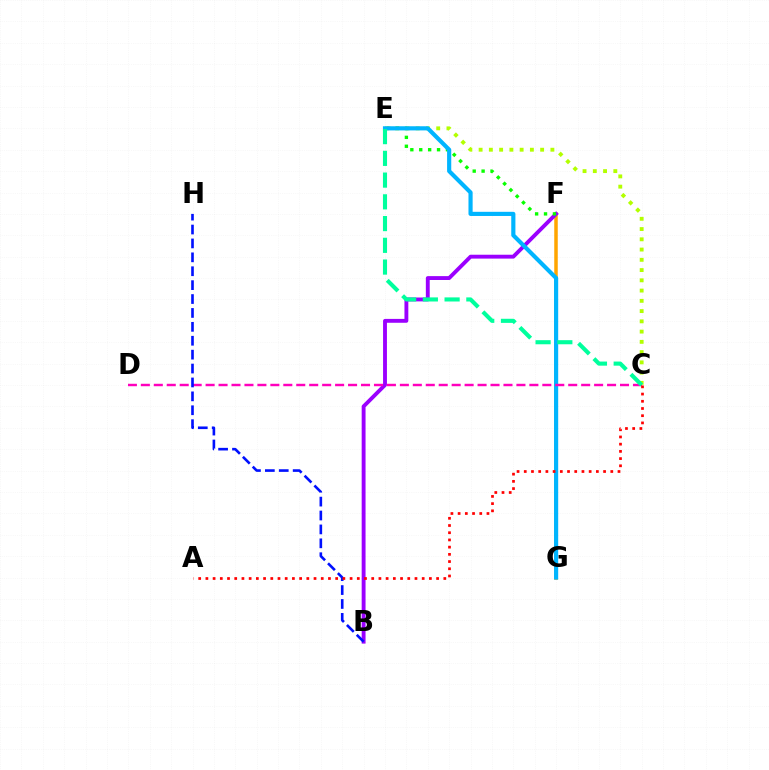{('C', 'E'): [{'color': '#b3ff00', 'line_style': 'dotted', 'thickness': 2.79}, {'color': '#00ff9d', 'line_style': 'dashed', 'thickness': 2.95}], ('F', 'G'): [{'color': '#ffa500', 'line_style': 'solid', 'thickness': 2.53}], ('B', 'F'): [{'color': '#9b00ff', 'line_style': 'solid', 'thickness': 2.79}], ('E', 'F'): [{'color': '#08ff00', 'line_style': 'dotted', 'thickness': 2.42}], ('E', 'G'): [{'color': '#00b5ff', 'line_style': 'solid', 'thickness': 2.99}], ('C', 'D'): [{'color': '#ff00bd', 'line_style': 'dashed', 'thickness': 1.76}], ('B', 'H'): [{'color': '#0010ff', 'line_style': 'dashed', 'thickness': 1.89}], ('A', 'C'): [{'color': '#ff0000', 'line_style': 'dotted', 'thickness': 1.96}]}